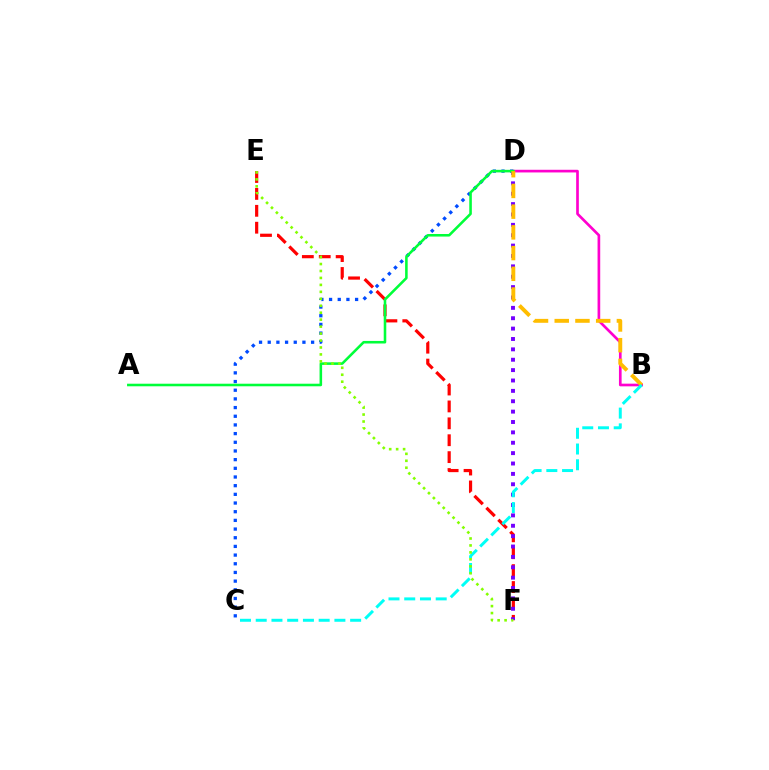{('E', 'F'): [{'color': '#ff0000', 'line_style': 'dashed', 'thickness': 2.3}, {'color': '#84ff00', 'line_style': 'dotted', 'thickness': 1.89}], ('D', 'F'): [{'color': '#7200ff', 'line_style': 'dotted', 'thickness': 2.82}], ('C', 'D'): [{'color': '#004bff', 'line_style': 'dotted', 'thickness': 2.36}], ('B', 'D'): [{'color': '#ff00cf', 'line_style': 'solid', 'thickness': 1.92}, {'color': '#ffbd00', 'line_style': 'dashed', 'thickness': 2.82}], ('A', 'D'): [{'color': '#00ff39', 'line_style': 'solid', 'thickness': 1.85}], ('B', 'C'): [{'color': '#00fff6', 'line_style': 'dashed', 'thickness': 2.14}]}